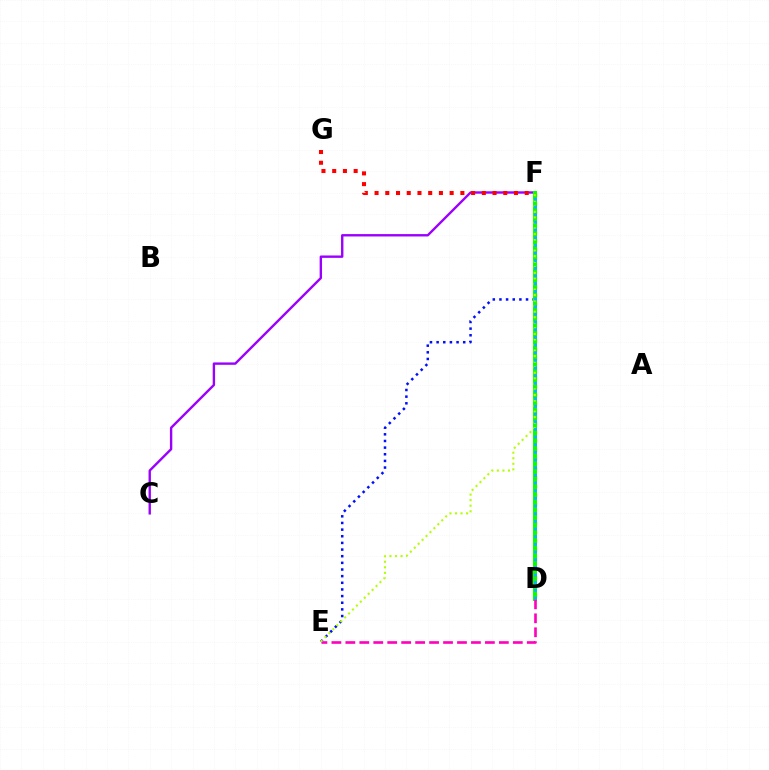{('E', 'F'): [{'color': '#0010ff', 'line_style': 'dotted', 'thickness': 1.81}, {'color': '#b3ff00', 'line_style': 'dotted', 'thickness': 1.51}], ('D', 'F'): [{'color': '#00ff9d', 'line_style': 'dotted', 'thickness': 2.13}, {'color': '#ffa500', 'line_style': 'dotted', 'thickness': 2.47}, {'color': '#08ff00', 'line_style': 'solid', 'thickness': 2.86}, {'color': '#00b5ff', 'line_style': 'dotted', 'thickness': 2.08}], ('C', 'F'): [{'color': '#9b00ff', 'line_style': 'solid', 'thickness': 1.72}], ('F', 'G'): [{'color': '#ff0000', 'line_style': 'dotted', 'thickness': 2.91}], ('D', 'E'): [{'color': '#ff00bd', 'line_style': 'dashed', 'thickness': 1.9}]}